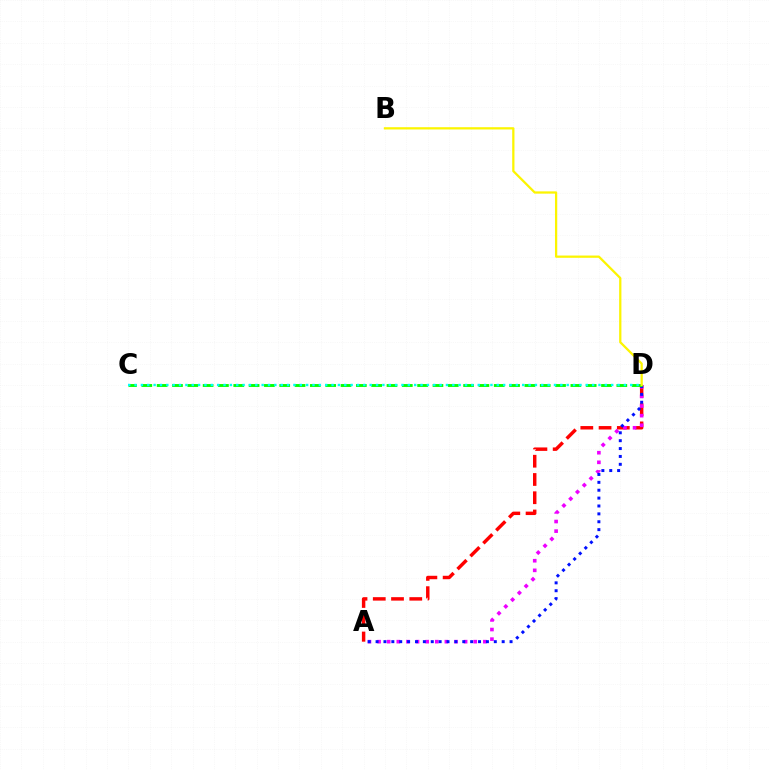{('A', 'D'): [{'color': '#ff0000', 'line_style': 'dashed', 'thickness': 2.48}, {'color': '#ee00ff', 'line_style': 'dotted', 'thickness': 2.61}, {'color': '#0010ff', 'line_style': 'dotted', 'thickness': 2.14}], ('C', 'D'): [{'color': '#08ff00', 'line_style': 'dashed', 'thickness': 2.08}, {'color': '#00fff6', 'line_style': 'dotted', 'thickness': 1.73}], ('B', 'D'): [{'color': '#fcf500', 'line_style': 'solid', 'thickness': 1.63}]}